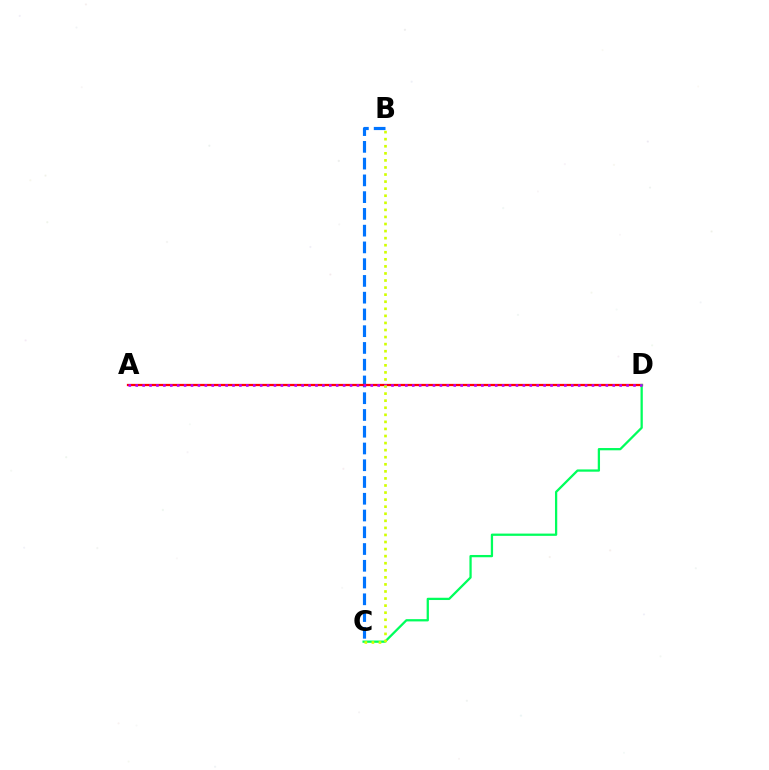{('B', 'C'): [{'color': '#0074ff', 'line_style': 'dashed', 'thickness': 2.28}, {'color': '#d1ff00', 'line_style': 'dotted', 'thickness': 1.92}], ('A', 'D'): [{'color': '#ff0000', 'line_style': 'solid', 'thickness': 1.62}, {'color': '#b900ff', 'line_style': 'dotted', 'thickness': 1.88}], ('C', 'D'): [{'color': '#00ff5c', 'line_style': 'solid', 'thickness': 1.63}]}